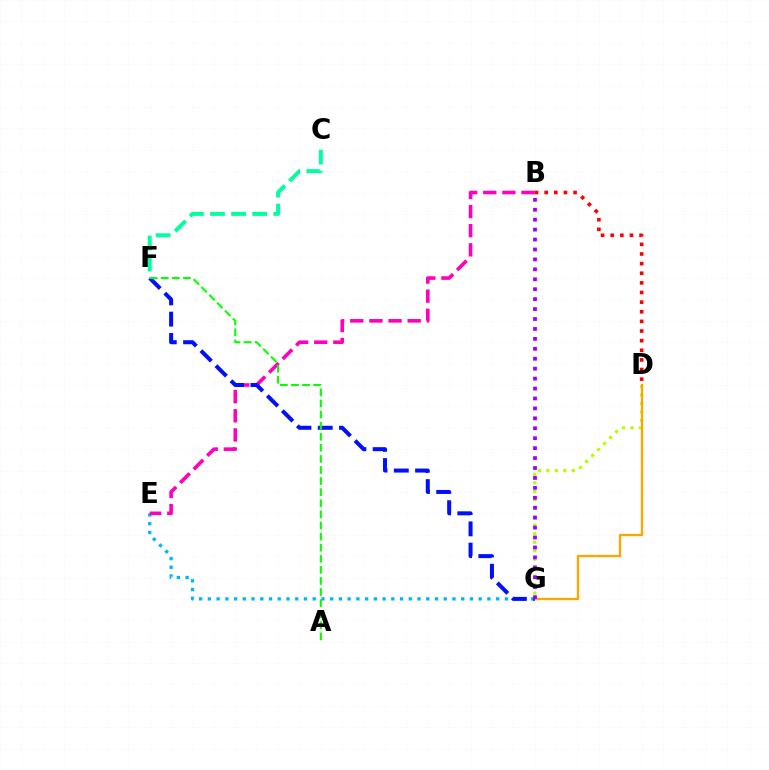{('E', 'G'): [{'color': '#00b5ff', 'line_style': 'dotted', 'thickness': 2.37}], ('B', 'E'): [{'color': '#ff00bd', 'line_style': 'dashed', 'thickness': 2.6}], ('B', 'D'): [{'color': '#ff0000', 'line_style': 'dotted', 'thickness': 2.62}], ('D', 'G'): [{'color': '#b3ff00', 'line_style': 'dotted', 'thickness': 2.3}, {'color': '#ffa500', 'line_style': 'solid', 'thickness': 1.67}], ('C', 'F'): [{'color': '#00ff9d', 'line_style': 'dashed', 'thickness': 2.86}], ('F', 'G'): [{'color': '#0010ff', 'line_style': 'dashed', 'thickness': 2.89}], ('A', 'F'): [{'color': '#08ff00', 'line_style': 'dashed', 'thickness': 1.51}], ('B', 'G'): [{'color': '#9b00ff', 'line_style': 'dotted', 'thickness': 2.7}]}